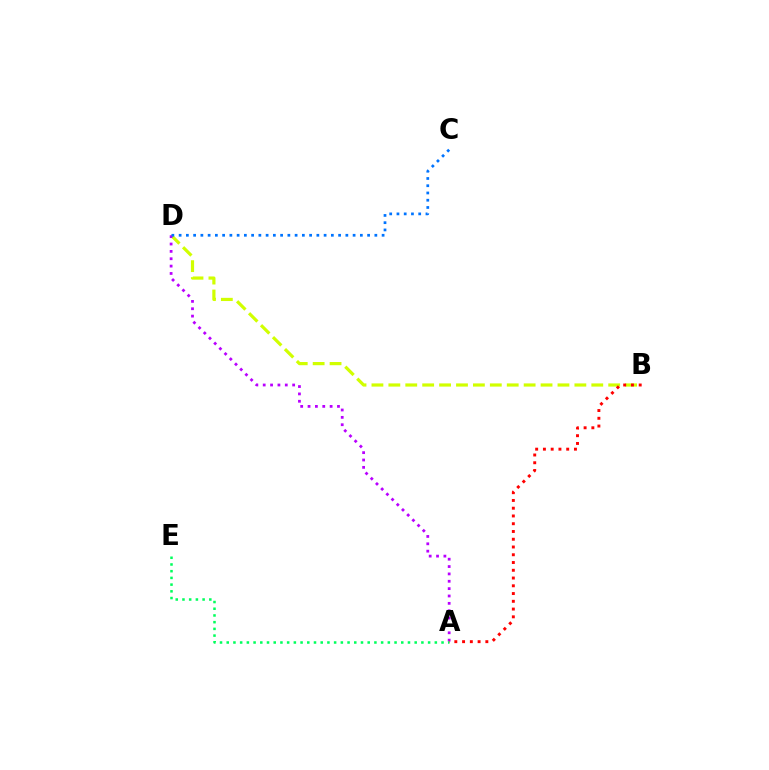{('B', 'D'): [{'color': '#d1ff00', 'line_style': 'dashed', 'thickness': 2.3}], ('A', 'D'): [{'color': '#b900ff', 'line_style': 'dotted', 'thickness': 2.0}], ('C', 'D'): [{'color': '#0074ff', 'line_style': 'dotted', 'thickness': 1.97}], ('A', 'E'): [{'color': '#00ff5c', 'line_style': 'dotted', 'thickness': 1.82}], ('A', 'B'): [{'color': '#ff0000', 'line_style': 'dotted', 'thickness': 2.11}]}